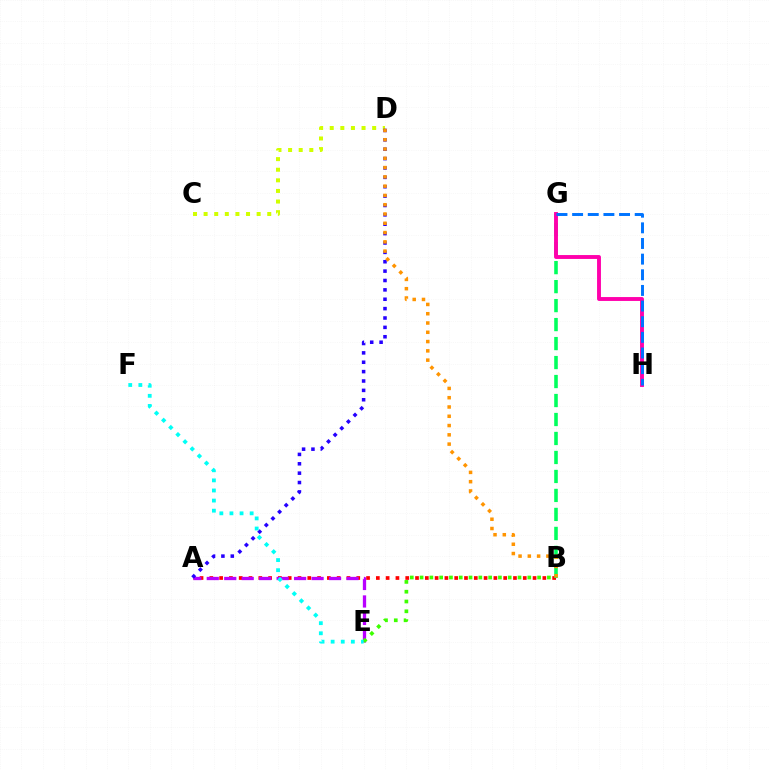{('A', 'B'): [{'color': '#ff0000', 'line_style': 'dotted', 'thickness': 2.66}], ('B', 'G'): [{'color': '#00ff5c', 'line_style': 'dashed', 'thickness': 2.58}], ('A', 'E'): [{'color': '#b900ff', 'line_style': 'dashed', 'thickness': 2.37}], ('G', 'H'): [{'color': '#ff00ac', 'line_style': 'solid', 'thickness': 2.8}, {'color': '#0074ff', 'line_style': 'dashed', 'thickness': 2.13}], ('B', 'E'): [{'color': '#3dff00', 'line_style': 'dotted', 'thickness': 2.66}], ('C', 'D'): [{'color': '#d1ff00', 'line_style': 'dotted', 'thickness': 2.88}], ('A', 'D'): [{'color': '#2500ff', 'line_style': 'dotted', 'thickness': 2.55}], ('B', 'D'): [{'color': '#ff9400', 'line_style': 'dotted', 'thickness': 2.52}], ('E', 'F'): [{'color': '#00fff6', 'line_style': 'dotted', 'thickness': 2.74}]}